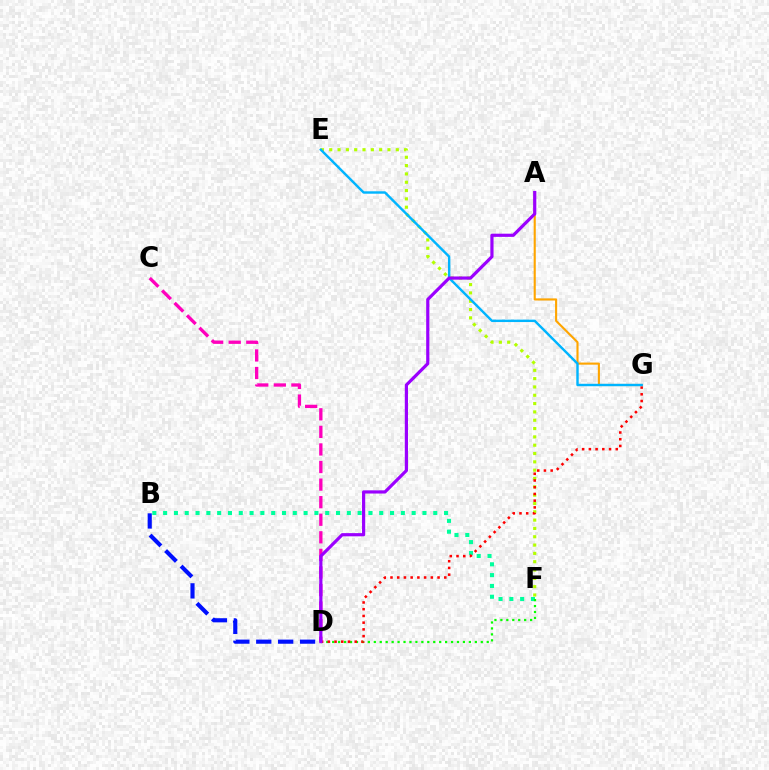{('B', 'F'): [{'color': '#00ff9d', 'line_style': 'dotted', 'thickness': 2.94}], ('E', 'F'): [{'color': '#b3ff00', 'line_style': 'dotted', 'thickness': 2.26}], ('D', 'F'): [{'color': '#08ff00', 'line_style': 'dotted', 'thickness': 1.61}], ('A', 'G'): [{'color': '#ffa500', 'line_style': 'solid', 'thickness': 1.52}], ('B', 'D'): [{'color': '#0010ff', 'line_style': 'dashed', 'thickness': 2.98}], ('D', 'G'): [{'color': '#ff0000', 'line_style': 'dotted', 'thickness': 1.83}], ('E', 'G'): [{'color': '#00b5ff', 'line_style': 'solid', 'thickness': 1.74}], ('C', 'D'): [{'color': '#ff00bd', 'line_style': 'dashed', 'thickness': 2.39}], ('A', 'D'): [{'color': '#9b00ff', 'line_style': 'solid', 'thickness': 2.29}]}